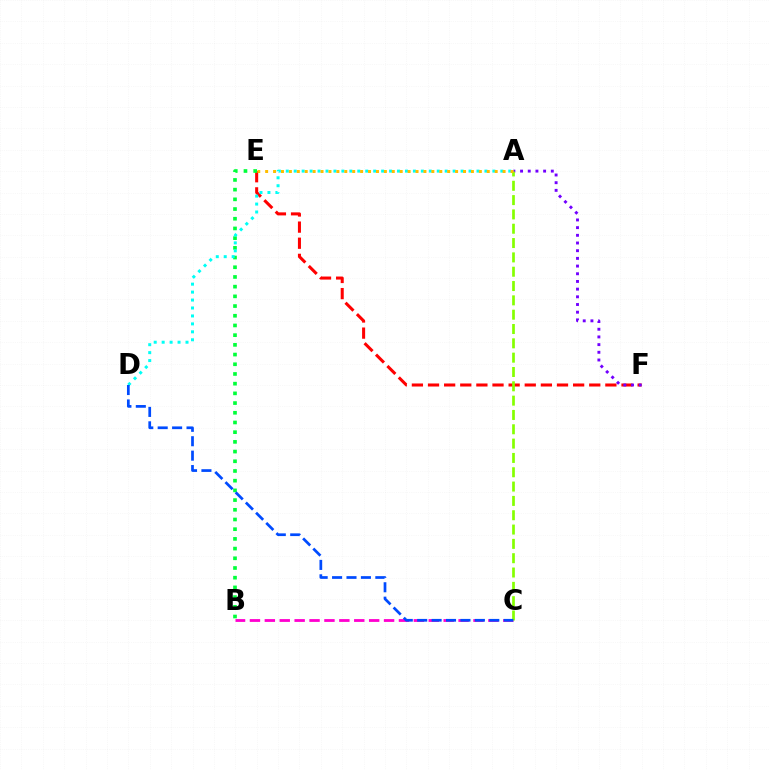{('B', 'C'): [{'color': '#ff00cf', 'line_style': 'dashed', 'thickness': 2.02}], ('E', 'F'): [{'color': '#ff0000', 'line_style': 'dashed', 'thickness': 2.19}], ('A', 'F'): [{'color': '#7200ff', 'line_style': 'dotted', 'thickness': 2.09}], ('A', 'C'): [{'color': '#84ff00', 'line_style': 'dashed', 'thickness': 1.95}], ('B', 'E'): [{'color': '#00ff39', 'line_style': 'dotted', 'thickness': 2.64}], ('A', 'D'): [{'color': '#00fff6', 'line_style': 'dotted', 'thickness': 2.16}], ('C', 'D'): [{'color': '#004bff', 'line_style': 'dashed', 'thickness': 1.96}], ('A', 'E'): [{'color': '#ffbd00', 'line_style': 'dotted', 'thickness': 2.15}]}